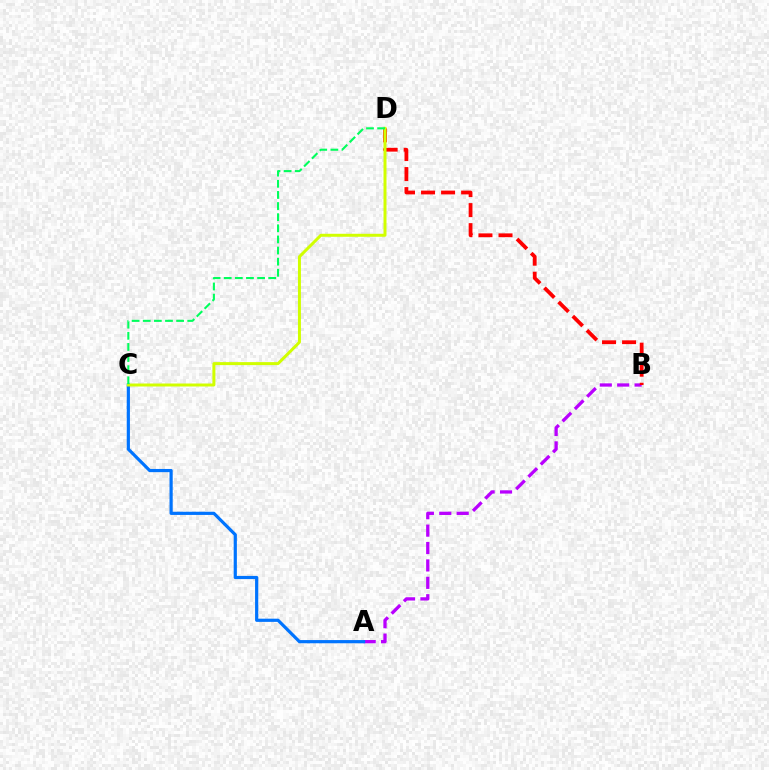{('A', 'B'): [{'color': '#b900ff', 'line_style': 'dashed', 'thickness': 2.36}], ('A', 'C'): [{'color': '#0074ff', 'line_style': 'solid', 'thickness': 2.3}], ('B', 'D'): [{'color': '#ff0000', 'line_style': 'dashed', 'thickness': 2.72}], ('C', 'D'): [{'color': '#d1ff00', 'line_style': 'solid', 'thickness': 2.15}, {'color': '#00ff5c', 'line_style': 'dashed', 'thickness': 1.51}]}